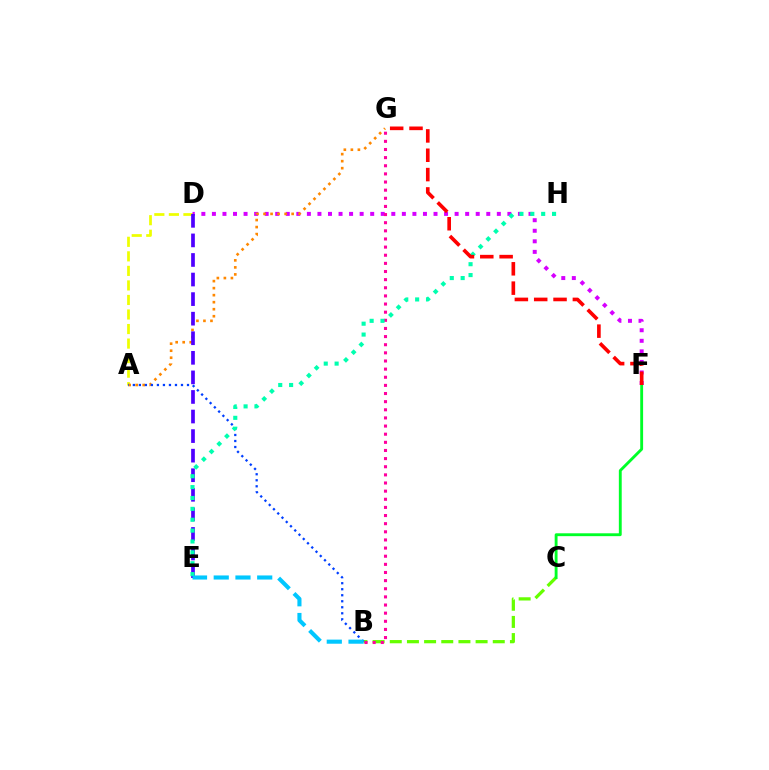{('A', 'D'): [{'color': '#eeff00', 'line_style': 'dashed', 'thickness': 1.98}], ('D', 'F'): [{'color': '#d600ff', 'line_style': 'dotted', 'thickness': 2.87}], ('B', 'C'): [{'color': '#66ff00', 'line_style': 'dashed', 'thickness': 2.33}], ('B', 'G'): [{'color': '#ff00a0', 'line_style': 'dotted', 'thickness': 2.21}], ('A', 'G'): [{'color': '#ff8800', 'line_style': 'dotted', 'thickness': 1.91}], ('D', 'E'): [{'color': '#4f00ff', 'line_style': 'dashed', 'thickness': 2.66}], ('C', 'F'): [{'color': '#00ff27', 'line_style': 'solid', 'thickness': 2.06}], ('A', 'B'): [{'color': '#003fff', 'line_style': 'dotted', 'thickness': 1.63}], ('E', 'H'): [{'color': '#00ffaf', 'line_style': 'dotted', 'thickness': 2.95}], ('F', 'G'): [{'color': '#ff0000', 'line_style': 'dashed', 'thickness': 2.63}], ('B', 'E'): [{'color': '#00c7ff', 'line_style': 'dashed', 'thickness': 2.95}]}